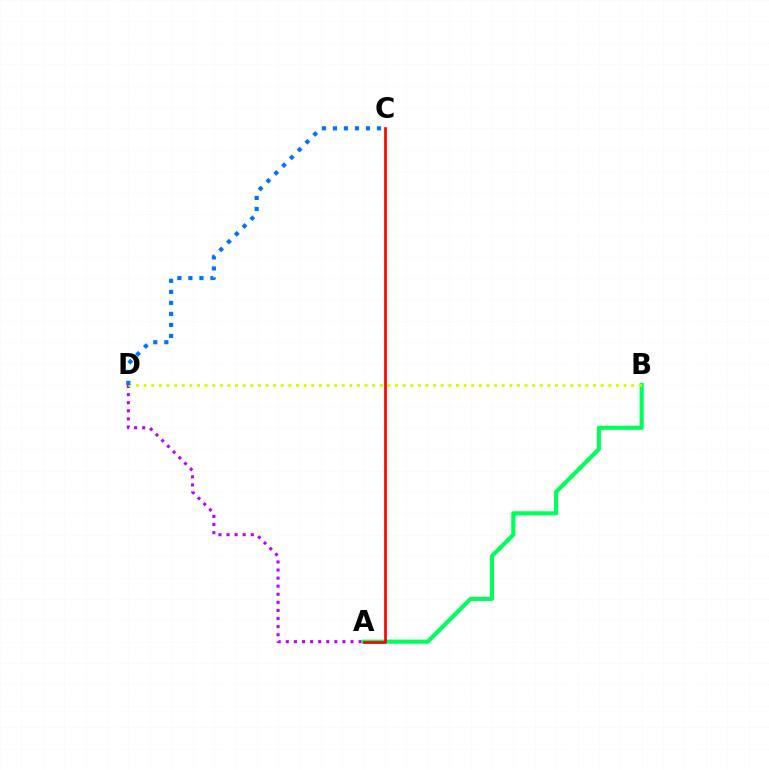{('A', 'D'): [{'color': '#b900ff', 'line_style': 'dotted', 'thickness': 2.2}], ('A', 'B'): [{'color': '#00ff5c', 'line_style': 'solid', 'thickness': 2.98}], ('A', 'C'): [{'color': '#ff0000', 'line_style': 'solid', 'thickness': 1.93}], ('B', 'D'): [{'color': '#d1ff00', 'line_style': 'dotted', 'thickness': 2.07}], ('C', 'D'): [{'color': '#0074ff', 'line_style': 'dotted', 'thickness': 3.0}]}